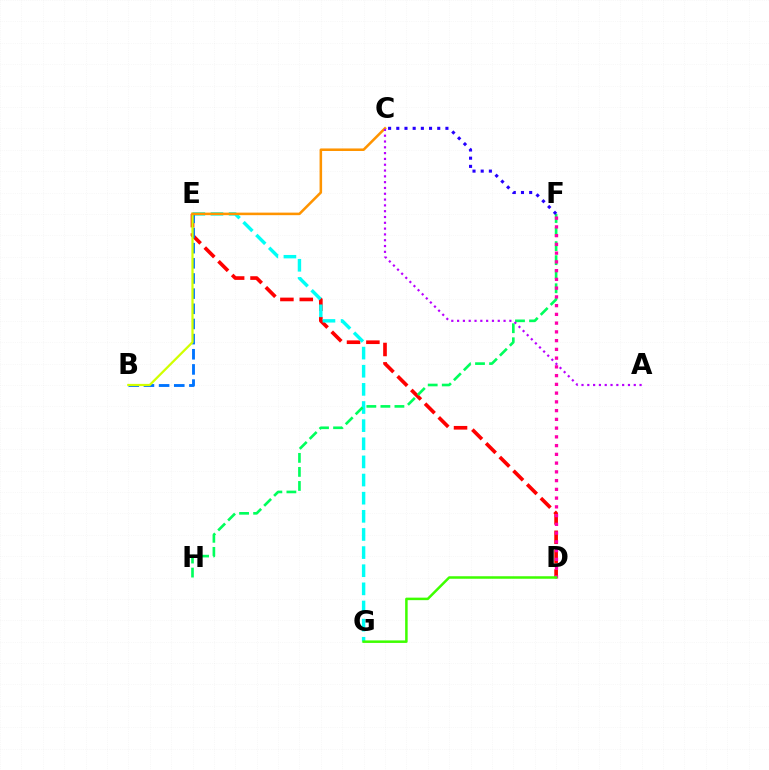{('D', 'E'): [{'color': '#ff0000', 'line_style': 'dashed', 'thickness': 2.63}], ('E', 'G'): [{'color': '#00fff6', 'line_style': 'dashed', 'thickness': 2.46}], ('F', 'H'): [{'color': '#00ff5c', 'line_style': 'dashed', 'thickness': 1.91}], ('B', 'E'): [{'color': '#0074ff', 'line_style': 'dashed', 'thickness': 2.06}, {'color': '#d1ff00', 'line_style': 'solid', 'thickness': 1.62}], ('D', 'F'): [{'color': '#ff00ac', 'line_style': 'dotted', 'thickness': 2.38}], ('C', 'E'): [{'color': '#ff9400', 'line_style': 'solid', 'thickness': 1.83}], ('D', 'G'): [{'color': '#3dff00', 'line_style': 'solid', 'thickness': 1.81}], ('C', 'F'): [{'color': '#2500ff', 'line_style': 'dotted', 'thickness': 2.23}], ('A', 'C'): [{'color': '#b900ff', 'line_style': 'dotted', 'thickness': 1.58}]}